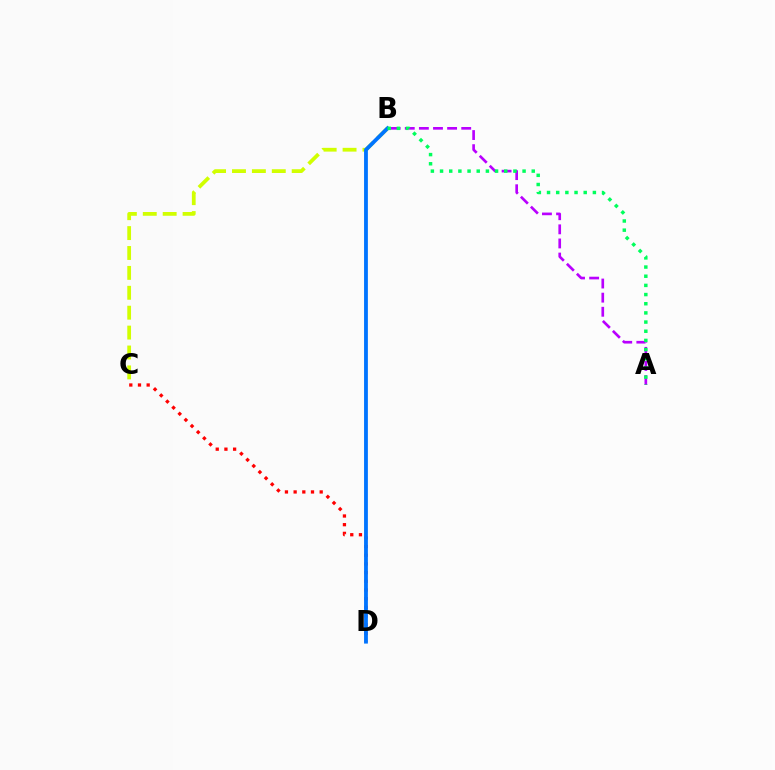{('A', 'B'): [{'color': '#b900ff', 'line_style': 'dashed', 'thickness': 1.92}, {'color': '#00ff5c', 'line_style': 'dotted', 'thickness': 2.49}], ('B', 'C'): [{'color': '#d1ff00', 'line_style': 'dashed', 'thickness': 2.7}], ('C', 'D'): [{'color': '#ff0000', 'line_style': 'dotted', 'thickness': 2.36}], ('B', 'D'): [{'color': '#0074ff', 'line_style': 'solid', 'thickness': 2.75}]}